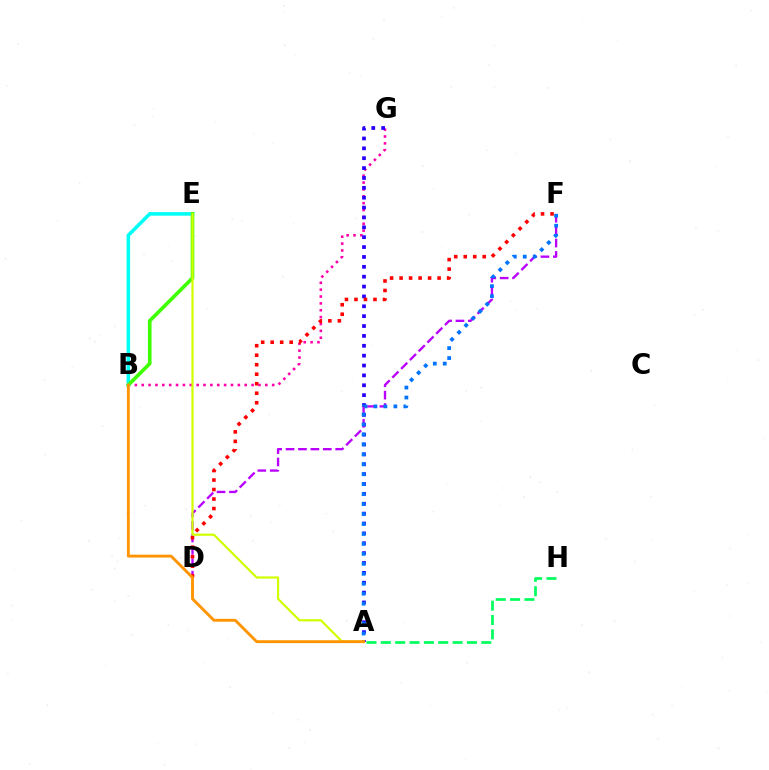{('B', 'G'): [{'color': '#ff00ac', 'line_style': 'dotted', 'thickness': 1.87}], ('A', 'G'): [{'color': '#2500ff', 'line_style': 'dotted', 'thickness': 2.68}], ('B', 'E'): [{'color': '#00fff6', 'line_style': 'solid', 'thickness': 2.59}, {'color': '#3dff00', 'line_style': 'solid', 'thickness': 2.62}], ('D', 'F'): [{'color': '#b900ff', 'line_style': 'dashed', 'thickness': 1.69}, {'color': '#ff0000', 'line_style': 'dotted', 'thickness': 2.58}], ('A', 'H'): [{'color': '#00ff5c', 'line_style': 'dashed', 'thickness': 1.95}], ('A', 'F'): [{'color': '#0074ff', 'line_style': 'dotted', 'thickness': 2.71}], ('A', 'E'): [{'color': '#d1ff00', 'line_style': 'solid', 'thickness': 1.59}], ('A', 'B'): [{'color': '#ff9400', 'line_style': 'solid', 'thickness': 2.07}]}